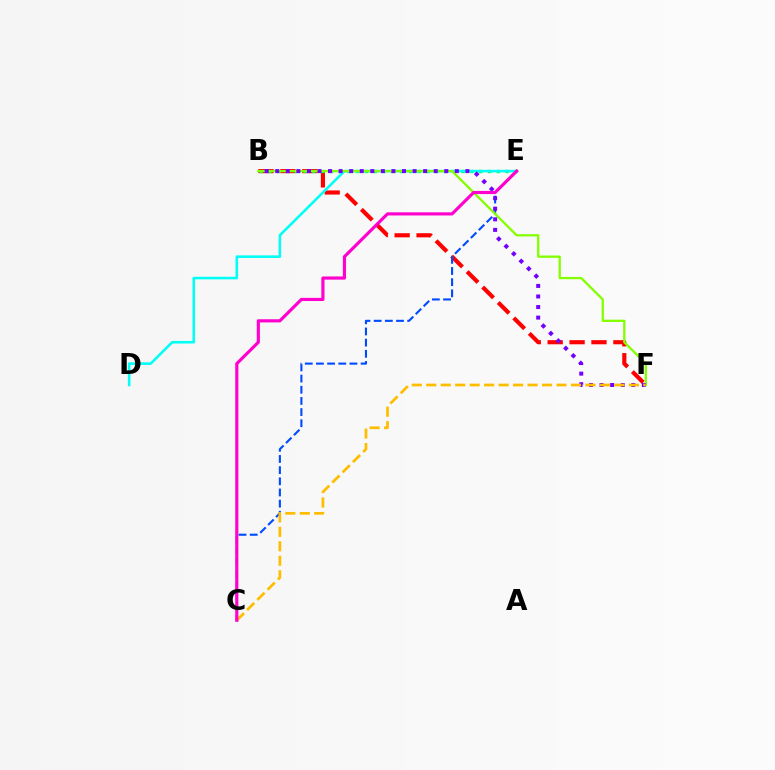{('B', 'F'): [{'color': '#ff0000', 'line_style': 'dashed', 'thickness': 2.98}, {'color': '#84ff00', 'line_style': 'solid', 'thickness': 1.66}, {'color': '#7200ff', 'line_style': 'dotted', 'thickness': 2.87}], ('B', 'E'): [{'color': '#00ff39', 'line_style': 'dotted', 'thickness': 2.39}], ('D', 'E'): [{'color': '#00fff6', 'line_style': 'solid', 'thickness': 1.86}], ('C', 'E'): [{'color': '#004bff', 'line_style': 'dashed', 'thickness': 1.52}, {'color': '#ff00cf', 'line_style': 'solid', 'thickness': 2.27}], ('C', 'F'): [{'color': '#ffbd00', 'line_style': 'dashed', 'thickness': 1.97}]}